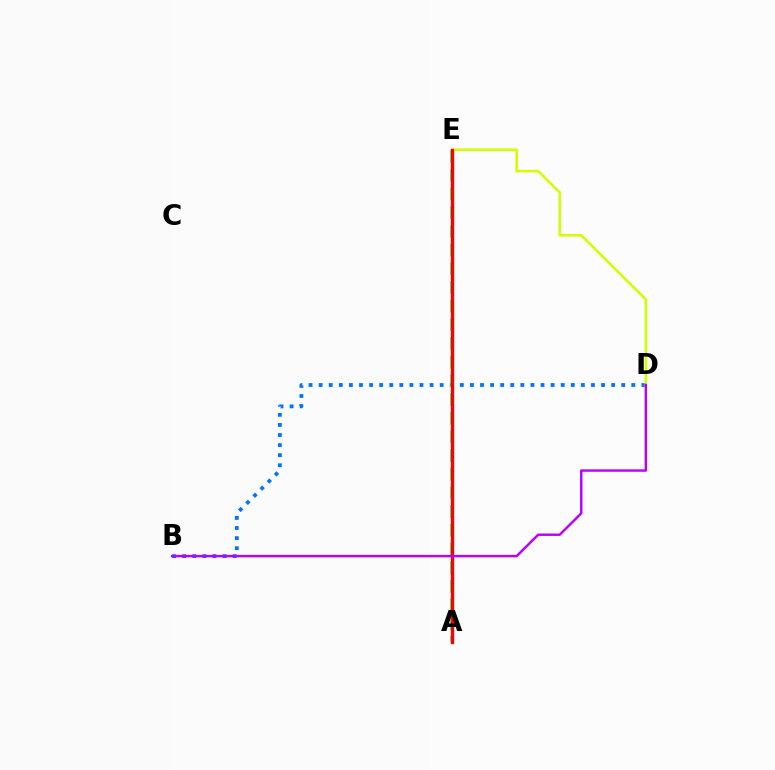{('B', 'D'): [{'color': '#0074ff', 'line_style': 'dotted', 'thickness': 2.74}, {'color': '#b900ff', 'line_style': 'solid', 'thickness': 1.76}], ('A', 'E'): [{'color': '#00ff5c', 'line_style': 'dashed', 'thickness': 2.54}, {'color': '#ff0000', 'line_style': 'solid', 'thickness': 2.39}], ('D', 'E'): [{'color': '#d1ff00', 'line_style': 'solid', 'thickness': 1.86}]}